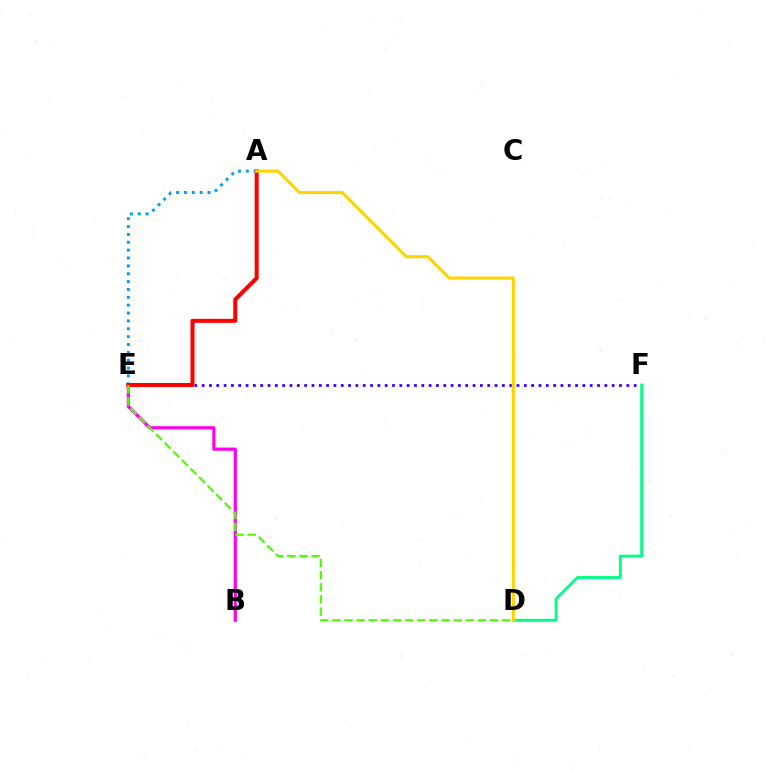{('B', 'E'): [{'color': '#ff00ed', 'line_style': 'solid', 'thickness': 2.29}], ('A', 'E'): [{'color': '#009eff', 'line_style': 'dotted', 'thickness': 2.14}, {'color': '#ff0000', 'line_style': 'solid', 'thickness': 2.89}], ('E', 'F'): [{'color': '#3700ff', 'line_style': 'dotted', 'thickness': 1.99}], ('D', 'F'): [{'color': '#00ff86', 'line_style': 'solid', 'thickness': 2.06}], ('A', 'D'): [{'color': '#ffd500', 'line_style': 'solid', 'thickness': 2.23}], ('D', 'E'): [{'color': '#4fff00', 'line_style': 'dashed', 'thickness': 1.65}]}